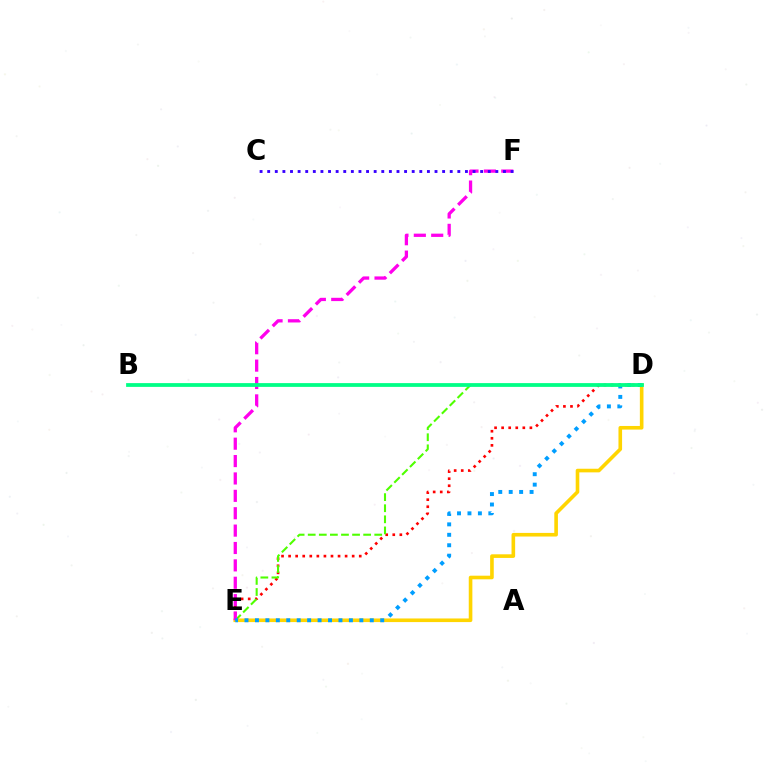{('D', 'E'): [{'color': '#ff0000', 'line_style': 'dotted', 'thickness': 1.92}, {'color': '#ffd500', 'line_style': 'solid', 'thickness': 2.6}, {'color': '#4fff00', 'line_style': 'dashed', 'thickness': 1.51}, {'color': '#009eff', 'line_style': 'dotted', 'thickness': 2.84}], ('E', 'F'): [{'color': '#ff00ed', 'line_style': 'dashed', 'thickness': 2.36}], ('C', 'F'): [{'color': '#3700ff', 'line_style': 'dotted', 'thickness': 2.07}], ('B', 'D'): [{'color': '#00ff86', 'line_style': 'solid', 'thickness': 2.72}]}